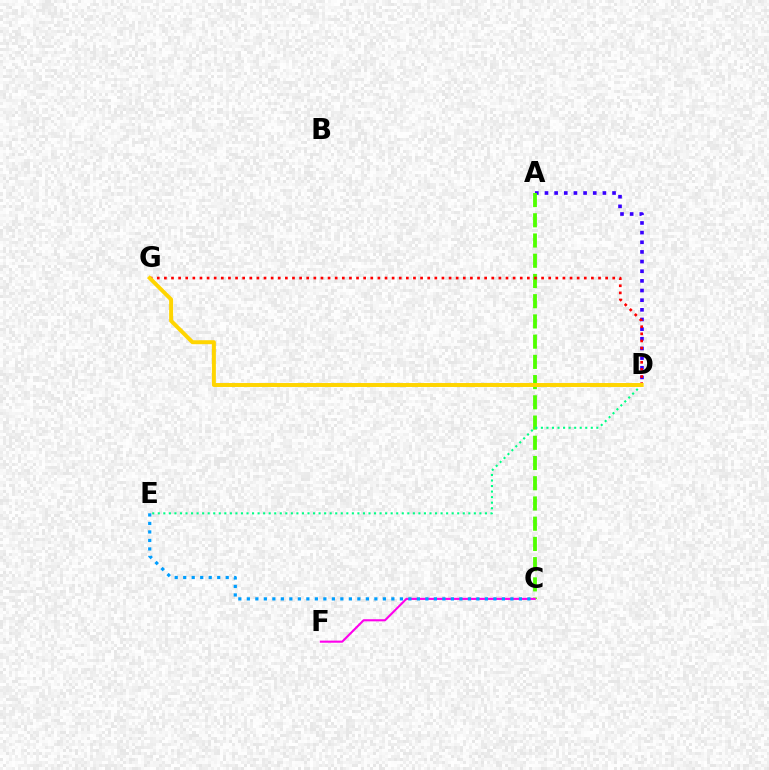{('A', 'D'): [{'color': '#3700ff', 'line_style': 'dotted', 'thickness': 2.62}], ('A', 'C'): [{'color': '#4fff00', 'line_style': 'dashed', 'thickness': 2.75}], ('C', 'F'): [{'color': '#ff00ed', 'line_style': 'solid', 'thickness': 1.52}], ('D', 'G'): [{'color': '#ff0000', 'line_style': 'dotted', 'thickness': 1.93}, {'color': '#ffd500', 'line_style': 'solid', 'thickness': 2.85}], ('C', 'E'): [{'color': '#009eff', 'line_style': 'dotted', 'thickness': 2.31}], ('D', 'E'): [{'color': '#00ff86', 'line_style': 'dotted', 'thickness': 1.51}]}